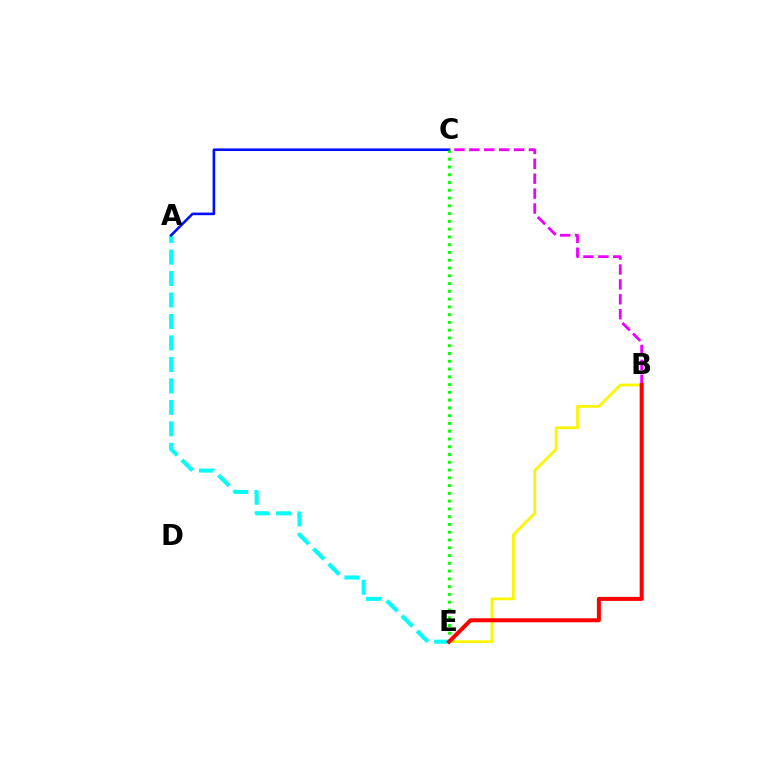{('A', 'E'): [{'color': '#00fff6', 'line_style': 'dashed', 'thickness': 2.92}], ('A', 'C'): [{'color': '#0010ff', 'line_style': 'solid', 'thickness': 1.87}], ('B', 'E'): [{'color': '#fcf500', 'line_style': 'solid', 'thickness': 1.99}, {'color': '#ff0000', 'line_style': 'solid', 'thickness': 2.88}], ('C', 'E'): [{'color': '#08ff00', 'line_style': 'dotted', 'thickness': 2.11}], ('B', 'C'): [{'color': '#ee00ff', 'line_style': 'dashed', 'thickness': 2.02}]}